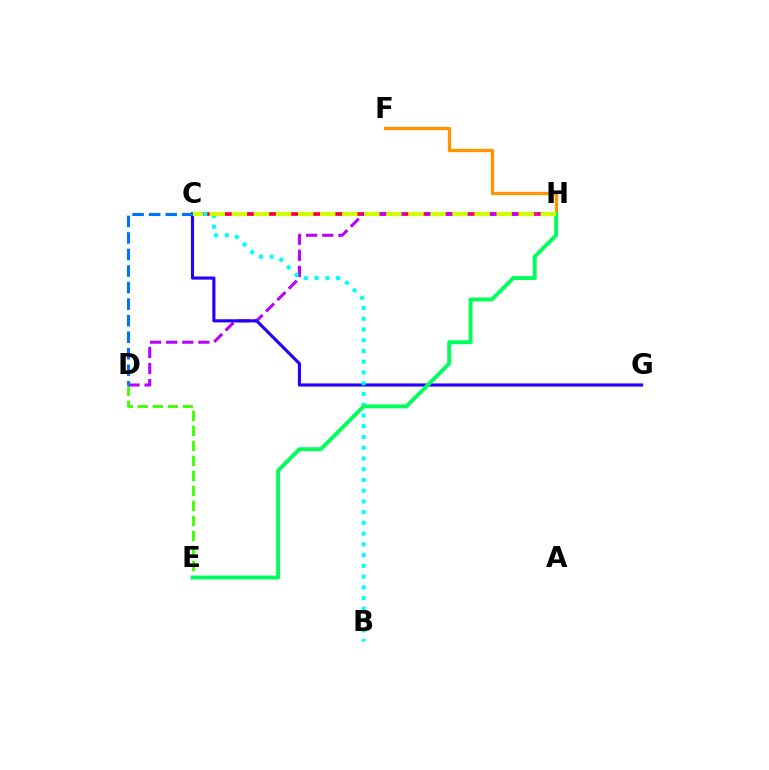{('C', 'H'): [{'color': '#ff00ac', 'line_style': 'solid', 'thickness': 2.76}, {'color': '#ff0000', 'line_style': 'dashed', 'thickness': 1.52}, {'color': '#d1ff00', 'line_style': 'dashed', 'thickness': 3.0}], ('D', 'E'): [{'color': '#3dff00', 'line_style': 'dashed', 'thickness': 2.04}], ('F', 'H'): [{'color': '#ff9400', 'line_style': 'solid', 'thickness': 2.4}], ('D', 'H'): [{'color': '#b900ff', 'line_style': 'dashed', 'thickness': 2.19}], ('C', 'G'): [{'color': '#2500ff', 'line_style': 'solid', 'thickness': 2.25}], ('B', 'C'): [{'color': '#00fff6', 'line_style': 'dotted', 'thickness': 2.92}], ('C', 'D'): [{'color': '#0074ff', 'line_style': 'dashed', 'thickness': 2.25}], ('E', 'H'): [{'color': '#00ff5c', 'line_style': 'solid', 'thickness': 2.82}]}